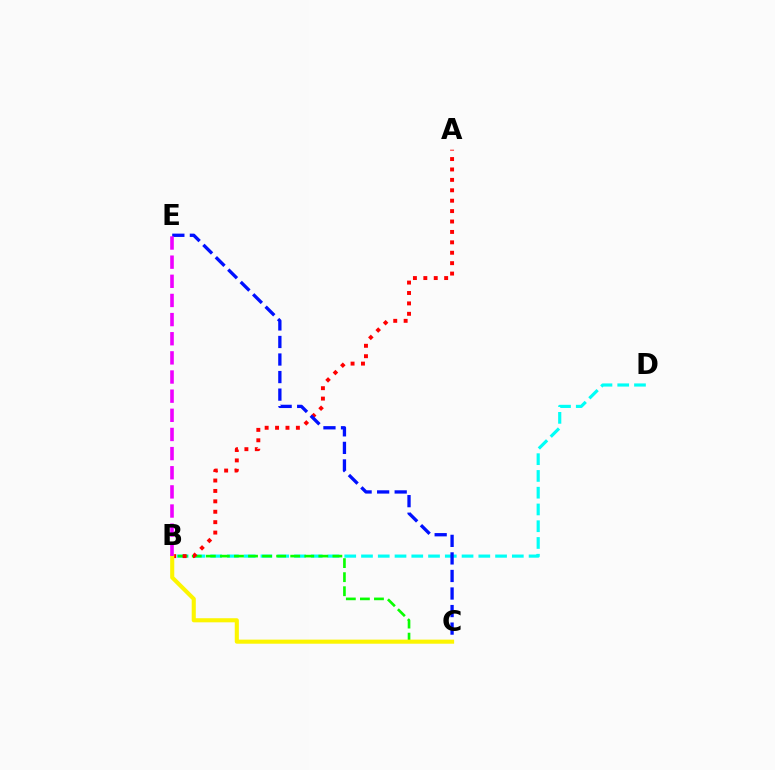{('B', 'D'): [{'color': '#00fff6', 'line_style': 'dashed', 'thickness': 2.28}], ('B', 'C'): [{'color': '#08ff00', 'line_style': 'dashed', 'thickness': 1.91}, {'color': '#fcf500', 'line_style': 'solid', 'thickness': 2.95}], ('A', 'B'): [{'color': '#ff0000', 'line_style': 'dotted', 'thickness': 2.83}], ('C', 'E'): [{'color': '#0010ff', 'line_style': 'dashed', 'thickness': 2.38}], ('B', 'E'): [{'color': '#ee00ff', 'line_style': 'dashed', 'thickness': 2.6}]}